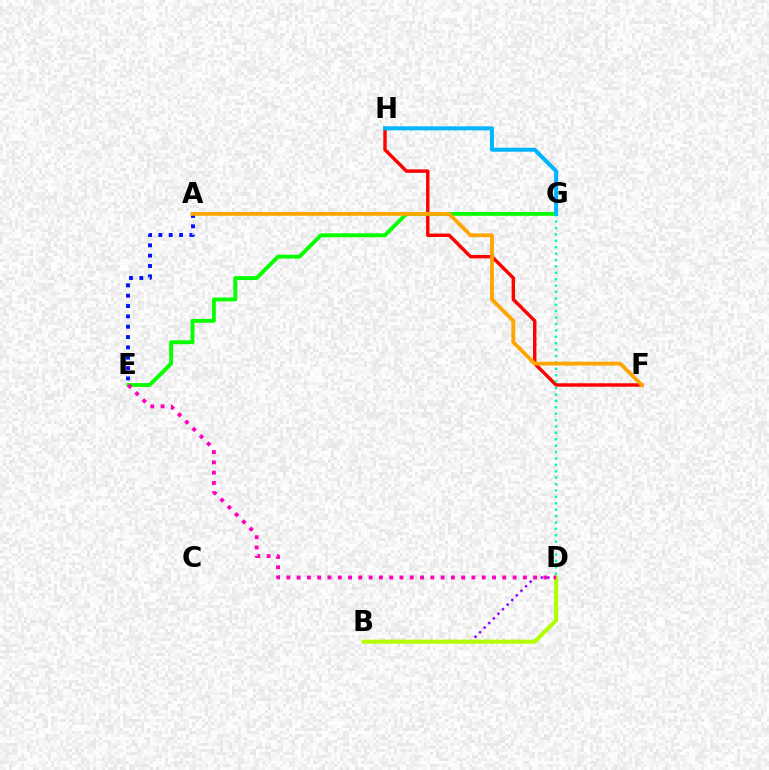{('A', 'E'): [{'color': '#0010ff', 'line_style': 'dotted', 'thickness': 2.81}], ('F', 'H'): [{'color': '#ff0000', 'line_style': 'solid', 'thickness': 2.47}], ('E', 'G'): [{'color': '#08ff00', 'line_style': 'solid', 'thickness': 2.79}], ('B', 'D'): [{'color': '#9b00ff', 'line_style': 'dotted', 'thickness': 1.77}, {'color': '#b3ff00', 'line_style': 'solid', 'thickness': 2.94}], ('D', 'G'): [{'color': '#00ff9d', 'line_style': 'dotted', 'thickness': 1.74}], ('A', 'F'): [{'color': '#ffa500', 'line_style': 'solid', 'thickness': 2.74}], ('D', 'E'): [{'color': '#ff00bd', 'line_style': 'dotted', 'thickness': 2.79}], ('G', 'H'): [{'color': '#00b5ff', 'line_style': 'solid', 'thickness': 2.88}]}